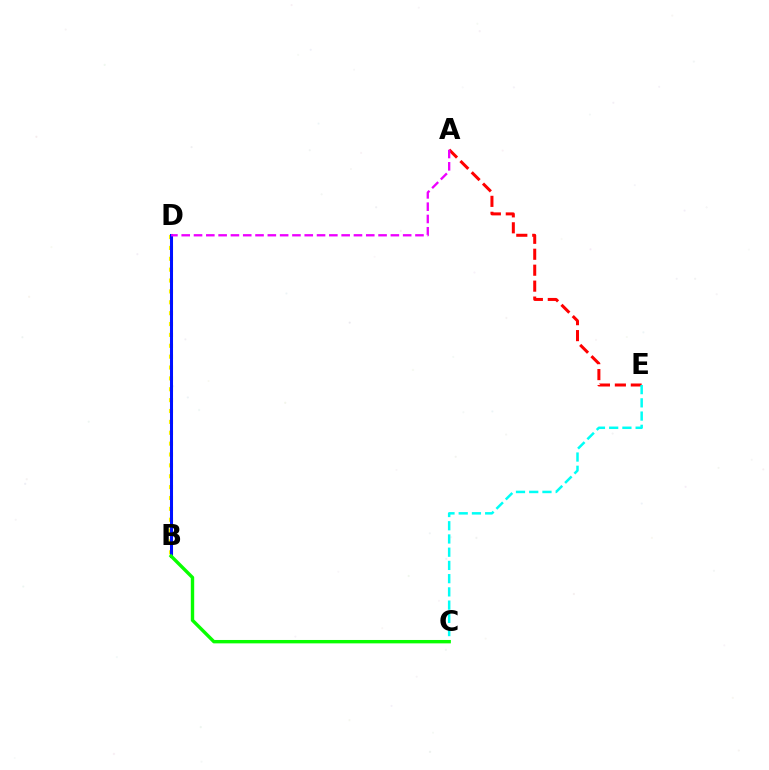{('A', 'E'): [{'color': '#ff0000', 'line_style': 'dashed', 'thickness': 2.17}], ('C', 'E'): [{'color': '#00fff6', 'line_style': 'dashed', 'thickness': 1.8}], ('B', 'D'): [{'color': '#fcf500', 'line_style': 'dotted', 'thickness': 2.95}, {'color': '#0010ff', 'line_style': 'solid', 'thickness': 2.19}], ('B', 'C'): [{'color': '#08ff00', 'line_style': 'solid', 'thickness': 2.44}], ('A', 'D'): [{'color': '#ee00ff', 'line_style': 'dashed', 'thickness': 1.67}]}